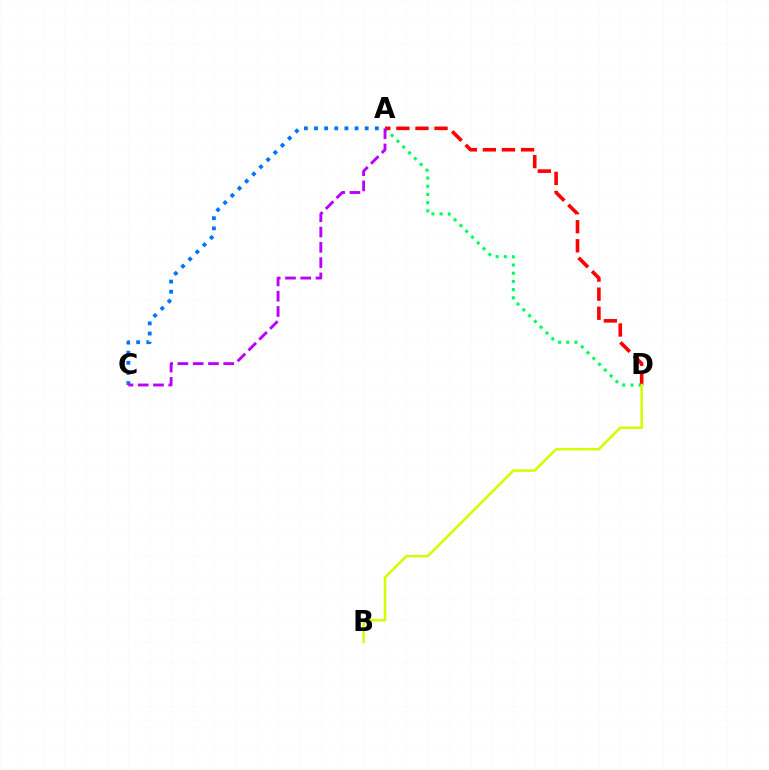{('A', 'D'): [{'color': '#00ff5c', 'line_style': 'dotted', 'thickness': 2.23}, {'color': '#ff0000', 'line_style': 'dashed', 'thickness': 2.59}], ('A', 'C'): [{'color': '#0074ff', 'line_style': 'dotted', 'thickness': 2.75}, {'color': '#b900ff', 'line_style': 'dashed', 'thickness': 2.08}], ('B', 'D'): [{'color': '#d1ff00', 'line_style': 'solid', 'thickness': 1.82}]}